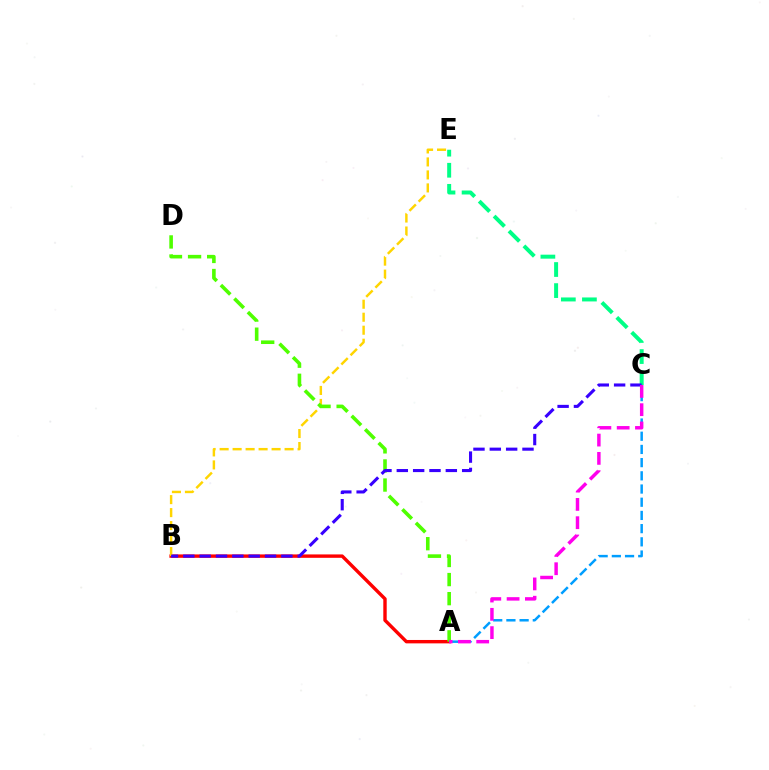{('A', 'B'): [{'color': '#ff0000', 'line_style': 'solid', 'thickness': 2.45}], ('A', 'C'): [{'color': '#009eff', 'line_style': 'dashed', 'thickness': 1.79}, {'color': '#ff00ed', 'line_style': 'dashed', 'thickness': 2.49}], ('B', 'E'): [{'color': '#ffd500', 'line_style': 'dashed', 'thickness': 1.76}], ('A', 'D'): [{'color': '#4fff00', 'line_style': 'dashed', 'thickness': 2.59}], ('C', 'E'): [{'color': '#00ff86', 'line_style': 'dashed', 'thickness': 2.86}], ('B', 'C'): [{'color': '#3700ff', 'line_style': 'dashed', 'thickness': 2.22}]}